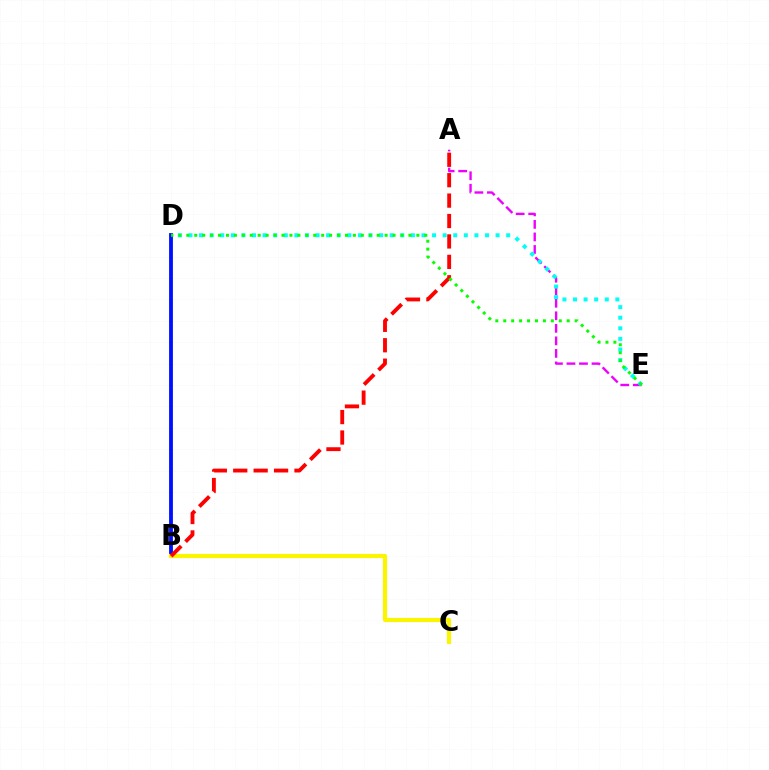{('A', 'E'): [{'color': '#ee00ff', 'line_style': 'dashed', 'thickness': 1.7}], ('B', 'D'): [{'color': '#0010ff', 'line_style': 'solid', 'thickness': 2.75}], ('B', 'C'): [{'color': '#fcf500', 'line_style': 'solid', 'thickness': 3.0}], ('D', 'E'): [{'color': '#00fff6', 'line_style': 'dotted', 'thickness': 2.88}, {'color': '#08ff00', 'line_style': 'dotted', 'thickness': 2.16}], ('A', 'B'): [{'color': '#ff0000', 'line_style': 'dashed', 'thickness': 2.77}]}